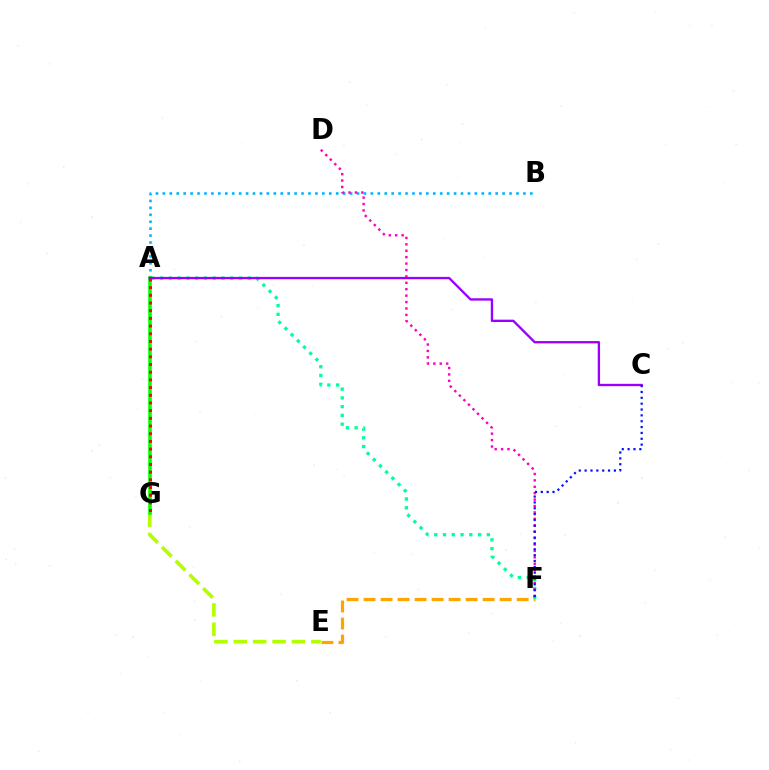{('E', 'G'): [{'color': '#b3ff00', 'line_style': 'dashed', 'thickness': 2.63}], ('E', 'F'): [{'color': '#ffa500', 'line_style': 'dashed', 'thickness': 2.31}], ('A', 'B'): [{'color': '#00b5ff', 'line_style': 'dotted', 'thickness': 1.88}], ('A', 'F'): [{'color': '#00ff9d', 'line_style': 'dotted', 'thickness': 2.38}], ('D', 'F'): [{'color': '#ff00bd', 'line_style': 'dotted', 'thickness': 1.74}], ('A', 'G'): [{'color': '#08ff00', 'line_style': 'solid', 'thickness': 2.6}, {'color': '#ff0000', 'line_style': 'dotted', 'thickness': 2.09}], ('A', 'C'): [{'color': '#9b00ff', 'line_style': 'solid', 'thickness': 1.68}], ('C', 'F'): [{'color': '#0010ff', 'line_style': 'dotted', 'thickness': 1.59}]}